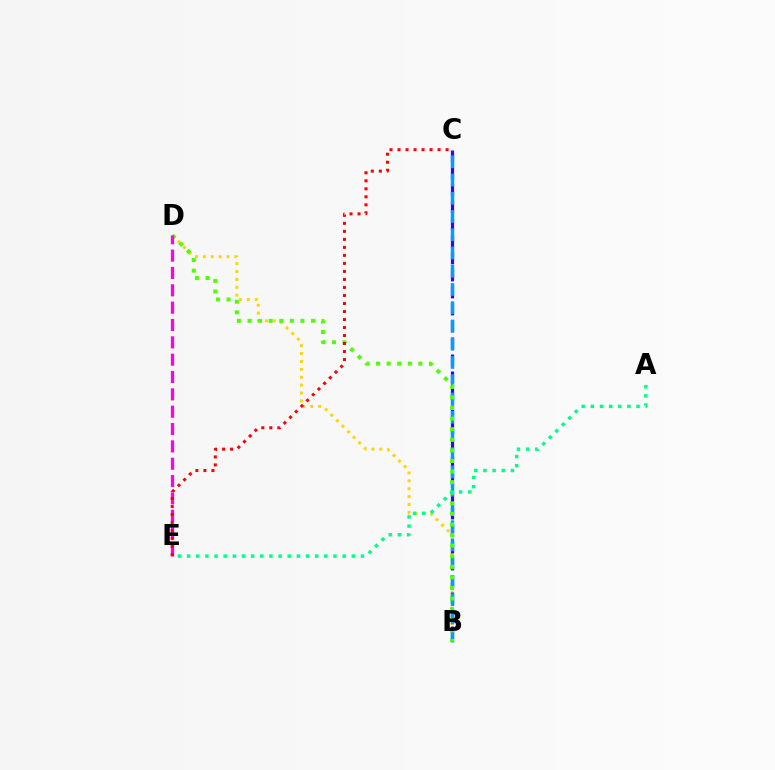{('B', 'D'): [{'color': '#ffd500', 'line_style': 'dotted', 'thickness': 2.14}, {'color': '#4fff00', 'line_style': 'dotted', 'thickness': 2.88}], ('B', 'C'): [{'color': '#3700ff', 'line_style': 'dashed', 'thickness': 2.31}, {'color': '#009eff', 'line_style': 'dashed', 'thickness': 2.48}], ('A', 'E'): [{'color': '#00ff86', 'line_style': 'dotted', 'thickness': 2.49}], ('D', 'E'): [{'color': '#ff00ed', 'line_style': 'dashed', 'thickness': 2.36}], ('C', 'E'): [{'color': '#ff0000', 'line_style': 'dotted', 'thickness': 2.18}]}